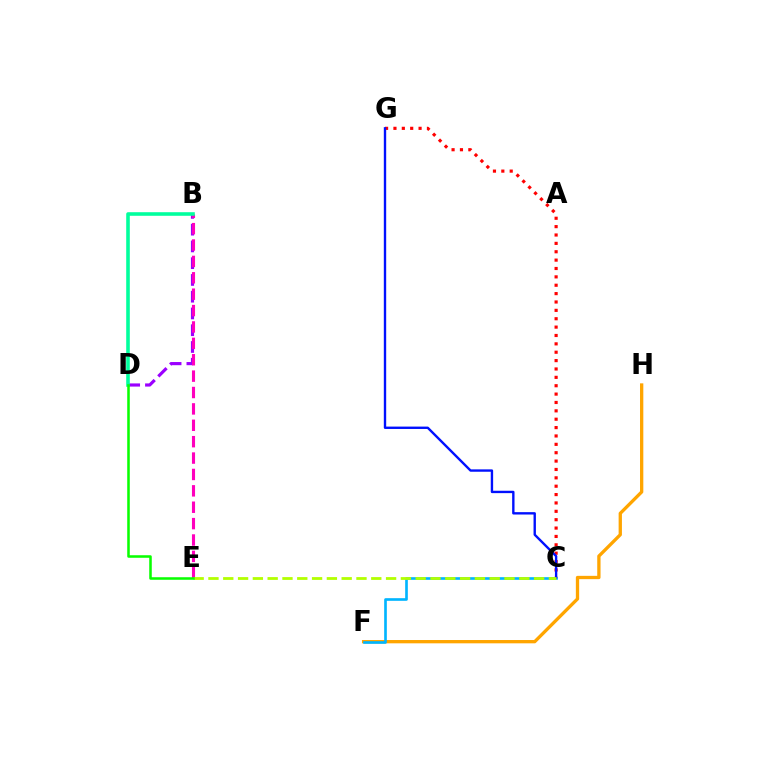{('C', 'G'): [{'color': '#ff0000', 'line_style': 'dotted', 'thickness': 2.28}, {'color': '#0010ff', 'line_style': 'solid', 'thickness': 1.71}], ('B', 'D'): [{'color': '#9b00ff', 'line_style': 'dashed', 'thickness': 2.28}, {'color': '#00ff9d', 'line_style': 'solid', 'thickness': 2.58}], ('B', 'E'): [{'color': '#ff00bd', 'line_style': 'dashed', 'thickness': 2.23}], ('F', 'H'): [{'color': '#ffa500', 'line_style': 'solid', 'thickness': 2.38}], ('C', 'F'): [{'color': '#00b5ff', 'line_style': 'solid', 'thickness': 1.91}], ('C', 'E'): [{'color': '#b3ff00', 'line_style': 'dashed', 'thickness': 2.01}], ('D', 'E'): [{'color': '#08ff00', 'line_style': 'solid', 'thickness': 1.83}]}